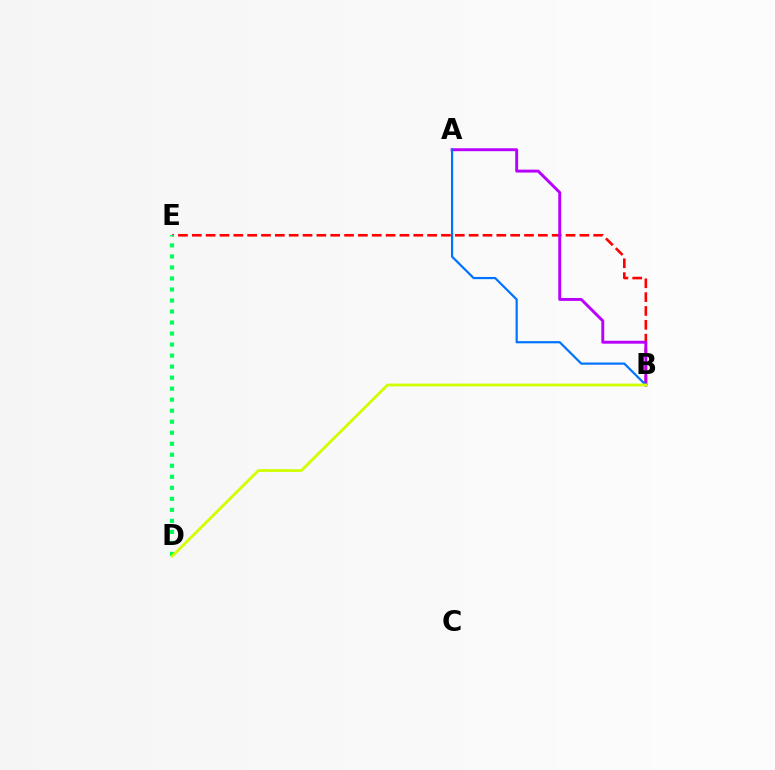{('B', 'E'): [{'color': '#ff0000', 'line_style': 'dashed', 'thickness': 1.88}], ('A', 'B'): [{'color': '#b900ff', 'line_style': 'solid', 'thickness': 2.11}, {'color': '#0074ff', 'line_style': 'solid', 'thickness': 1.59}], ('D', 'E'): [{'color': '#00ff5c', 'line_style': 'dotted', 'thickness': 2.99}], ('B', 'D'): [{'color': '#d1ff00', 'line_style': 'solid', 'thickness': 2.01}]}